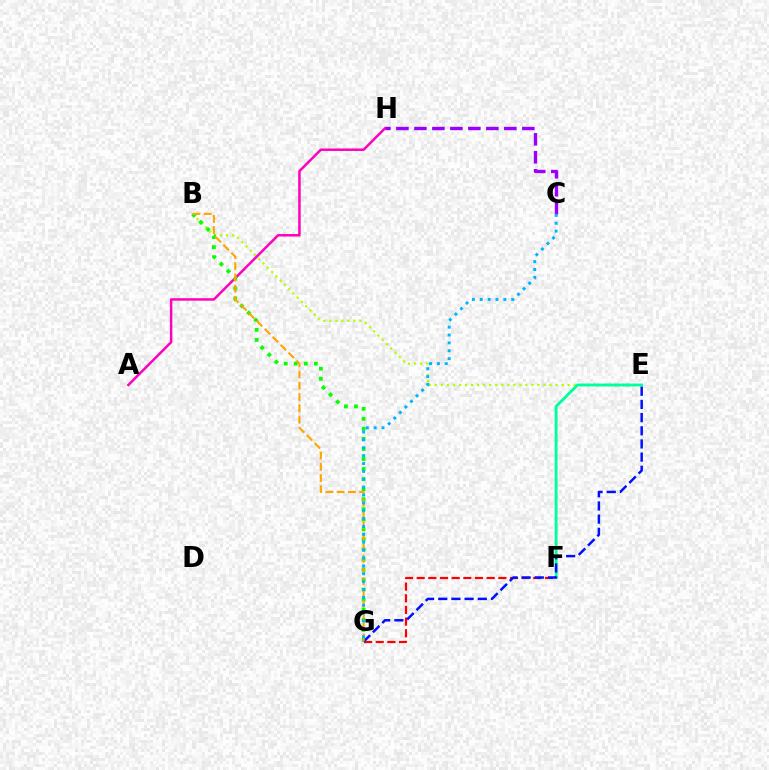{('F', 'G'): [{'color': '#ff0000', 'line_style': 'dashed', 'thickness': 1.58}], ('B', 'E'): [{'color': '#b3ff00', 'line_style': 'dotted', 'thickness': 1.64}], ('E', 'F'): [{'color': '#00ff9d', 'line_style': 'solid', 'thickness': 2.08}], ('A', 'H'): [{'color': '#ff00bd', 'line_style': 'solid', 'thickness': 1.78}], ('B', 'G'): [{'color': '#08ff00', 'line_style': 'dotted', 'thickness': 2.73}, {'color': '#ffa500', 'line_style': 'dashed', 'thickness': 1.53}], ('C', 'H'): [{'color': '#9b00ff', 'line_style': 'dashed', 'thickness': 2.44}], ('E', 'G'): [{'color': '#0010ff', 'line_style': 'dashed', 'thickness': 1.79}], ('C', 'G'): [{'color': '#00b5ff', 'line_style': 'dotted', 'thickness': 2.14}]}